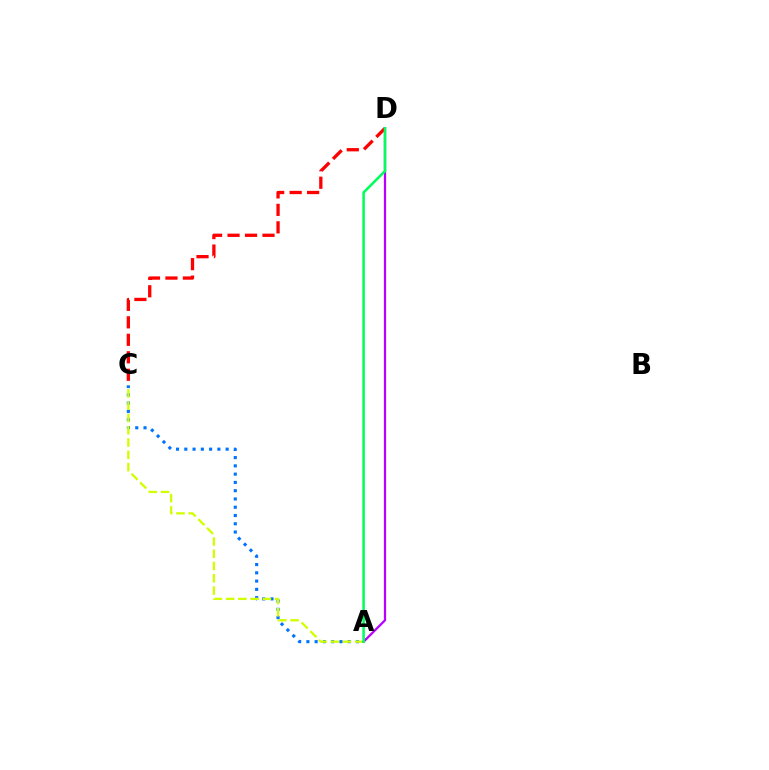{('A', 'C'): [{'color': '#0074ff', 'line_style': 'dotted', 'thickness': 2.25}, {'color': '#d1ff00', 'line_style': 'dashed', 'thickness': 1.67}], ('C', 'D'): [{'color': '#ff0000', 'line_style': 'dashed', 'thickness': 2.37}], ('A', 'D'): [{'color': '#b900ff', 'line_style': 'solid', 'thickness': 1.63}, {'color': '#00ff5c', 'line_style': 'solid', 'thickness': 1.84}]}